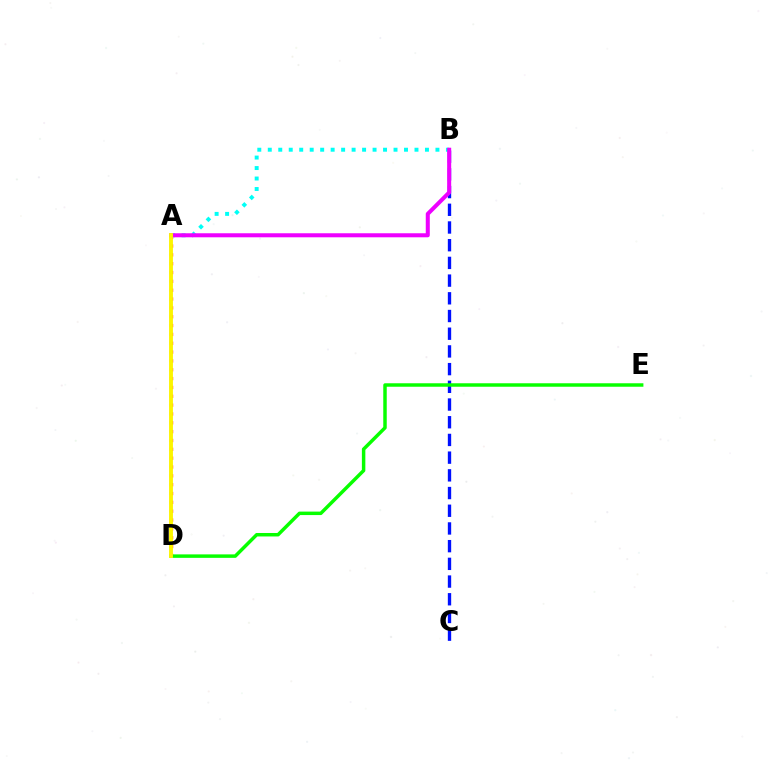{('B', 'C'): [{'color': '#0010ff', 'line_style': 'dashed', 'thickness': 2.41}], ('A', 'D'): [{'color': '#ff0000', 'line_style': 'dotted', 'thickness': 2.4}, {'color': '#fcf500', 'line_style': 'solid', 'thickness': 2.79}], ('A', 'B'): [{'color': '#00fff6', 'line_style': 'dotted', 'thickness': 2.85}, {'color': '#ee00ff', 'line_style': 'solid', 'thickness': 2.9}], ('D', 'E'): [{'color': '#08ff00', 'line_style': 'solid', 'thickness': 2.5}]}